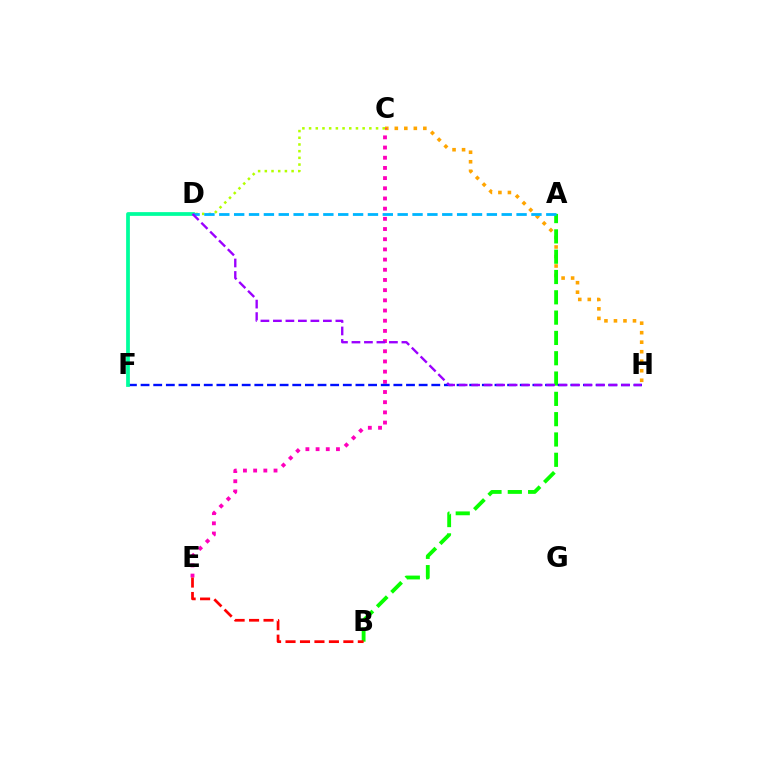{('C', 'H'): [{'color': '#ffa500', 'line_style': 'dotted', 'thickness': 2.58}], ('A', 'B'): [{'color': '#08ff00', 'line_style': 'dashed', 'thickness': 2.76}], ('C', 'E'): [{'color': '#ff00bd', 'line_style': 'dotted', 'thickness': 2.77}], ('F', 'H'): [{'color': '#0010ff', 'line_style': 'dashed', 'thickness': 1.72}], ('B', 'E'): [{'color': '#ff0000', 'line_style': 'dashed', 'thickness': 1.96}], ('C', 'D'): [{'color': '#b3ff00', 'line_style': 'dotted', 'thickness': 1.82}], ('D', 'F'): [{'color': '#00ff9d', 'line_style': 'solid', 'thickness': 2.7}], ('A', 'D'): [{'color': '#00b5ff', 'line_style': 'dashed', 'thickness': 2.02}], ('D', 'H'): [{'color': '#9b00ff', 'line_style': 'dashed', 'thickness': 1.7}]}